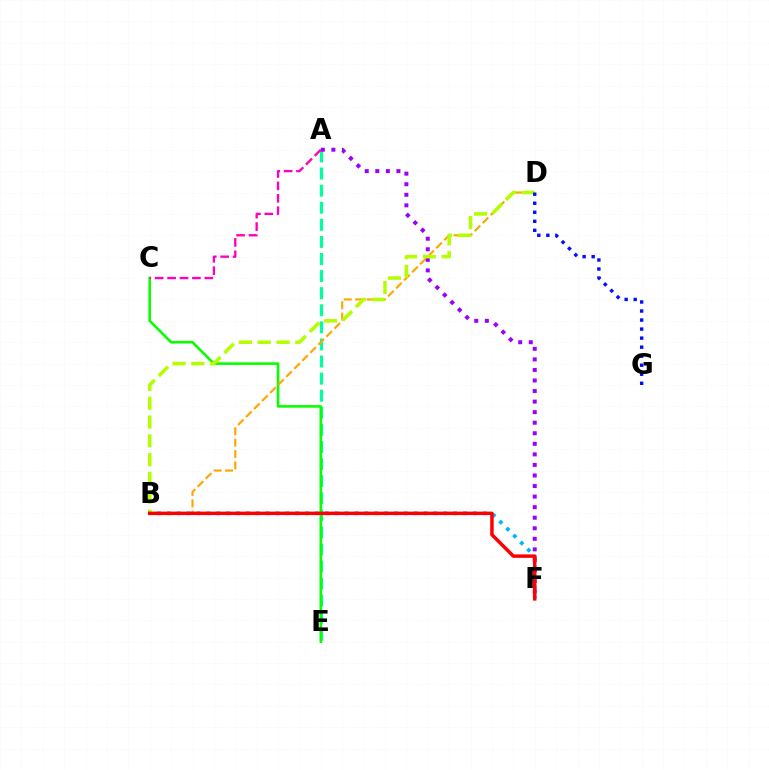{('B', 'F'): [{'color': '#00b5ff', 'line_style': 'dotted', 'thickness': 2.68}, {'color': '#ff0000', 'line_style': 'solid', 'thickness': 2.5}], ('A', 'E'): [{'color': '#00ff9d', 'line_style': 'dashed', 'thickness': 2.32}], ('C', 'E'): [{'color': '#08ff00', 'line_style': 'solid', 'thickness': 1.87}], ('B', 'D'): [{'color': '#ffa500', 'line_style': 'dashed', 'thickness': 1.54}, {'color': '#b3ff00', 'line_style': 'dashed', 'thickness': 2.55}], ('A', 'F'): [{'color': '#9b00ff', 'line_style': 'dotted', 'thickness': 2.87}], ('D', 'G'): [{'color': '#0010ff', 'line_style': 'dotted', 'thickness': 2.45}], ('A', 'C'): [{'color': '#ff00bd', 'line_style': 'dashed', 'thickness': 1.69}]}